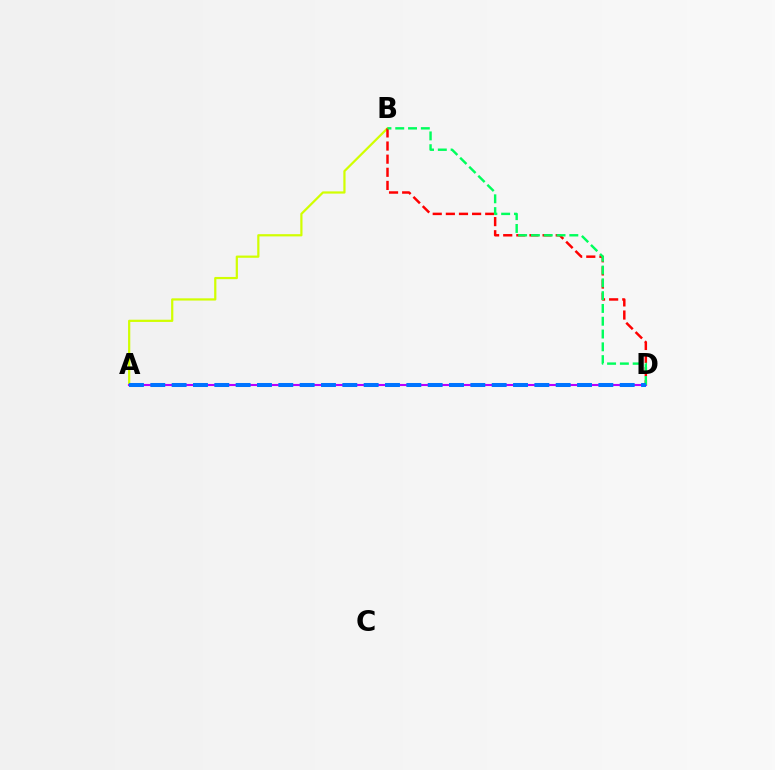{('A', 'B'): [{'color': '#d1ff00', 'line_style': 'solid', 'thickness': 1.6}], ('A', 'D'): [{'color': '#b900ff', 'line_style': 'solid', 'thickness': 1.52}, {'color': '#0074ff', 'line_style': 'dashed', 'thickness': 2.9}], ('B', 'D'): [{'color': '#ff0000', 'line_style': 'dashed', 'thickness': 1.78}, {'color': '#00ff5c', 'line_style': 'dashed', 'thickness': 1.74}]}